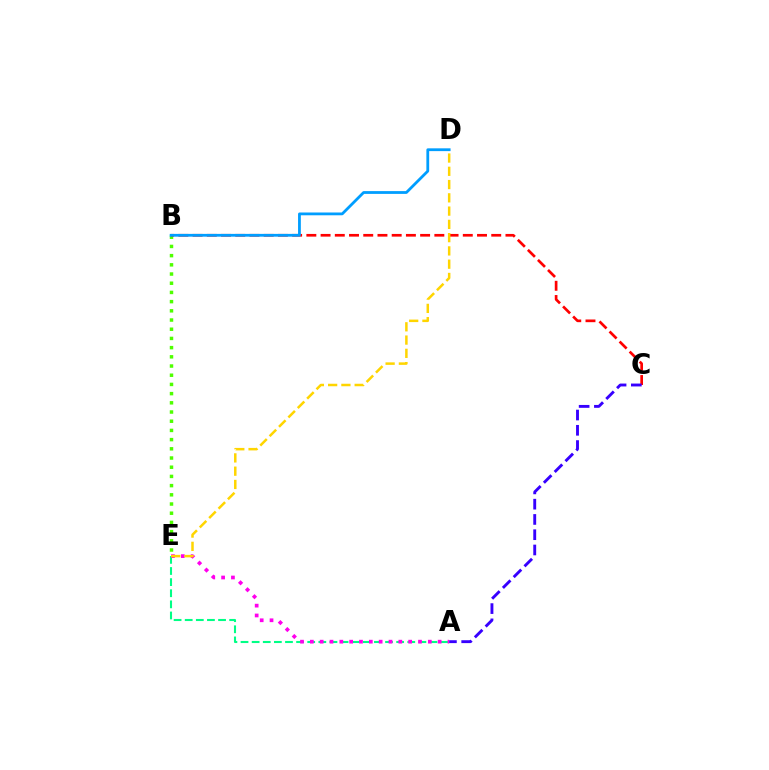{('B', 'E'): [{'color': '#4fff00', 'line_style': 'dotted', 'thickness': 2.5}], ('A', 'E'): [{'color': '#00ff86', 'line_style': 'dashed', 'thickness': 1.51}, {'color': '#ff00ed', 'line_style': 'dotted', 'thickness': 2.67}], ('B', 'C'): [{'color': '#ff0000', 'line_style': 'dashed', 'thickness': 1.93}], ('B', 'D'): [{'color': '#009eff', 'line_style': 'solid', 'thickness': 2.01}], ('A', 'C'): [{'color': '#3700ff', 'line_style': 'dashed', 'thickness': 2.07}], ('D', 'E'): [{'color': '#ffd500', 'line_style': 'dashed', 'thickness': 1.8}]}